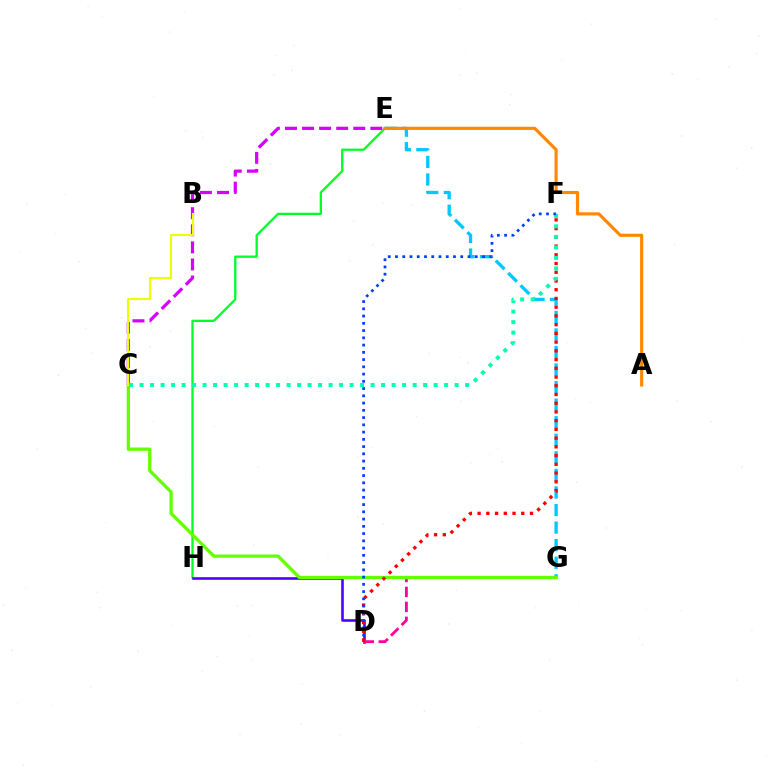{('E', 'G'): [{'color': '#00c7ff', 'line_style': 'dashed', 'thickness': 2.38}], ('E', 'H'): [{'color': '#00ff27', 'line_style': 'solid', 'thickness': 1.66}], ('C', 'E'): [{'color': '#d600ff', 'line_style': 'dashed', 'thickness': 2.32}], ('D', 'H'): [{'color': '#4f00ff', 'line_style': 'solid', 'thickness': 1.86}], ('A', 'E'): [{'color': '#ff8800', 'line_style': 'solid', 'thickness': 2.26}], ('D', 'G'): [{'color': '#ff00a0', 'line_style': 'dashed', 'thickness': 2.03}], ('C', 'G'): [{'color': '#66ff00', 'line_style': 'solid', 'thickness': 2.37}], ('B', 'C'): [{'color': '#eeff00', 'line_style': 'solid', 'thickness': 1.54}], ('D', 'F'): [{'color': '#ff0000', 'line_style': 'dotted', 'thickness': 2.37}, {'color': '#003fff', 'line_style': 'dotted', 'thickness': 1.97}], ('C', 'F'): [{'color': '#00ffaf', 'line_style': 'dotted', 'thickness': 2.85}]}